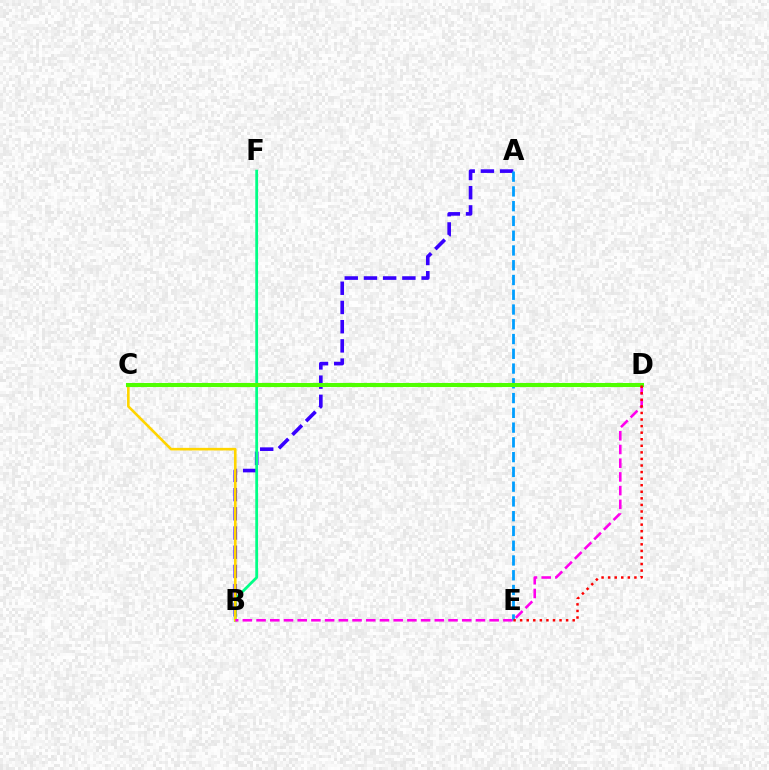{('A', 'B'): [{'color': '#3700ff', 'line_style': 'dashed', 'thickness': 2.61}], ('B', 'F'): [{'color': '#00ff86', 'line_style': 'solid', 'thickness': 1.99}], ('B', 'C'): [{'color': '#ffd500', 'line_style': 'solid', 'thickness': 1.87}], ('B', 'D'): [{'color': '#ff00ed', 'line_style': 'dashed', 'thickness': 1.86}], ('A', 'E'): [{'color': '#009eff', 'line_style': 'dashed', 'thickness': 2.01}], ('C', 'D'): [{'color': '#4fff00', 'line_style': 'solid', 'thickness': 2.93}], ('D', 'E'): [{'color': '#ff0000', 'line_style': 'dotted', 'thickness': 1.78}]}